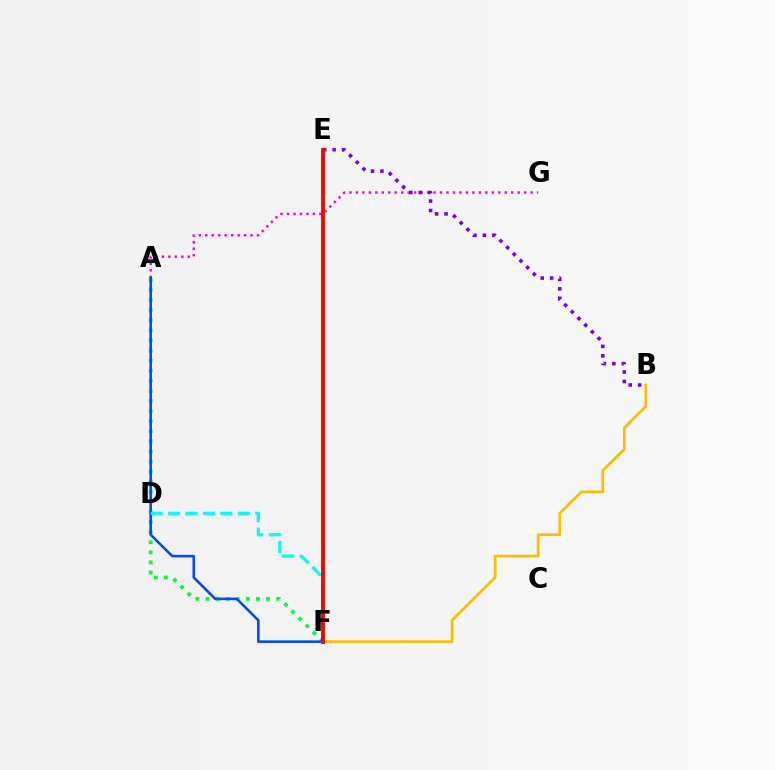{('A', 'G'): [{'color': '#ff00cf', 'line_style': 'dotted', 'thickness': 1.76}], ('B', 'F'): [{'color': '#ffbd00', 'line_style': 'solid', 'thickness': 1.98}], ('A', 'F'): [{'color': '#00ff39', 'line_style': 'dotted', 'thickness': 2.74}, {'color': '#004bff', 'line_style': 'solid', 'thickness': 1.87}], ('E', 'F'): [{'color': '#84ff00', 'line_style': 'solid', 'thickness': 2.34}, {'color': '#ff0000', 'line_style': 'solid', 'thickness': 2.76}], ('B', 'E'): [{'color': '#7200ff', 'line_style': 'dotted', 'thickness': 2.56}], ('D', 'F'): [{'color': '#00fff6', 'line_style': 'dashed', 'thickness': 2.36}]}